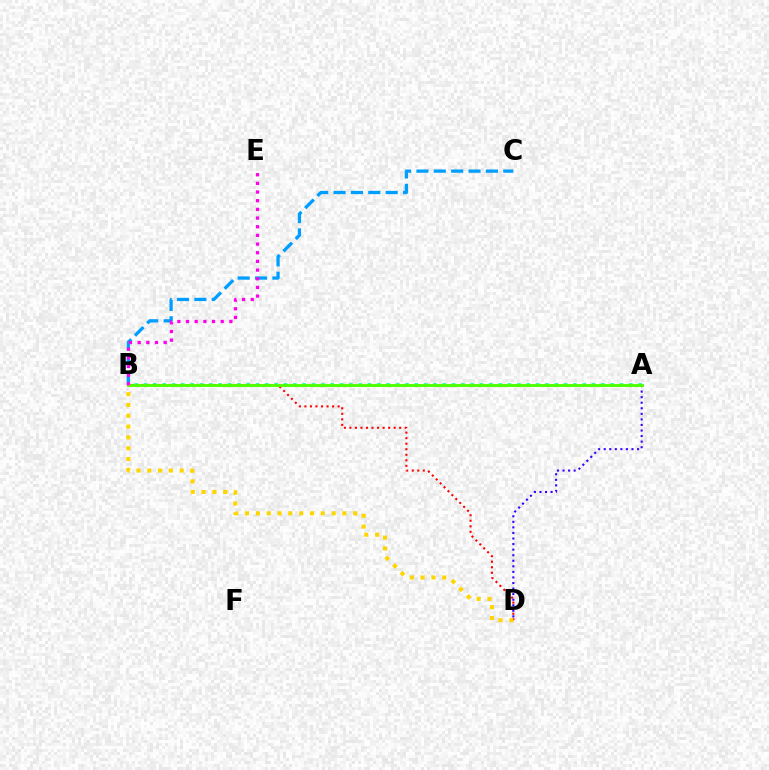{('A', 'B'): [{'color': '#00ff86', 'line_style': 'dotted', 'thickness': 2.54}, {'color': '#4fff00', 'line_style': 'solid', 'thickness': 2.08}], ('B', 'C'): [{'color': '#009eff', 'line_style': 'dashed', 'thickness': 2.36}], ('A', 'D'): [{'color': '#3700ff', 'line_style': 'dotted', 'thickness': 1.51}], ('B', 'D'): [{'color': '#ff0000', 'line_style': 'dotted', 'thickness': 1.5}, {'color': '#ffd500', 'line_style': 'dotted', 'thickness': 2.94}], ('B', 'E'): [{'color': '#ff00ed', 'line_style': 'dotted', 'thickness': 2.36}]}